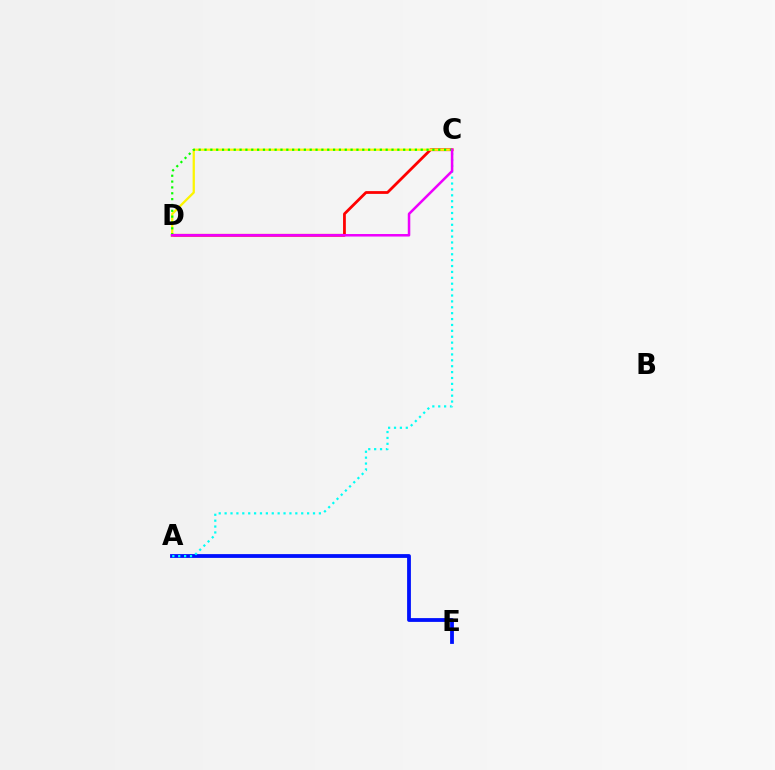{('C', 'D'): [{'color': '#ff0000', 'line_style': 'solid', 'thickness': 2.0}, {'color': '#fcf500', 'line_style': 'solid', 'thickness': 1.64}, {'color': '#08ff00', 'line_style': 'dotted', 'thickness': 1.59}, {'color': '#ee00ff', 'line_style': 'solid', 'thickness': 1.82}], ('A', 'E'): [{'color': '#0010ff', 'line_style': 'solid', 'thickness': 2.73}], ('A', 'C'): [{'color': '#00fff6', 'line_style': 'dotted', 'thickness': 1.6}]}